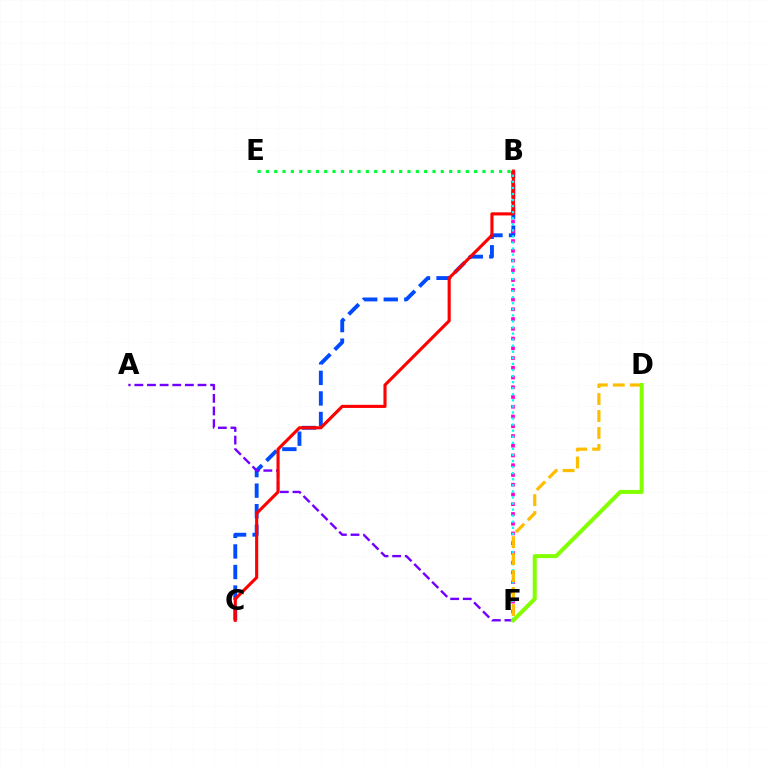{('B', 'E'): [{'color': '#00ff39', 'line_style': 'dotted', 'thickness': 2.26}], ('B', 'C'): [{'color': '#004bff', 'line_style': 'dashed', 'thickness': 2.79}, {'color': '#ff0000', 'line_style': 'solid', 'thickness': 2.24}], ('A', 'F'): [{'color': '#7200ff', 'line_style': 'dashed', 'thickness': 1.72}], ('B', 'F'): [{'color': '#ff00cf', 'line_style': 'dotted', 'thickness': 2.65}, {'color': '#00fff6', 'line_style': 'dotted', 'thickness': 1.65}], ('D', 'F'): [{'color': '#ffbd00', 'line_style': 'dashed', 'thickness': 2.31}, {'color': '#84ff00', 'line_style': 'solid', 'thickness': 2.88}]}